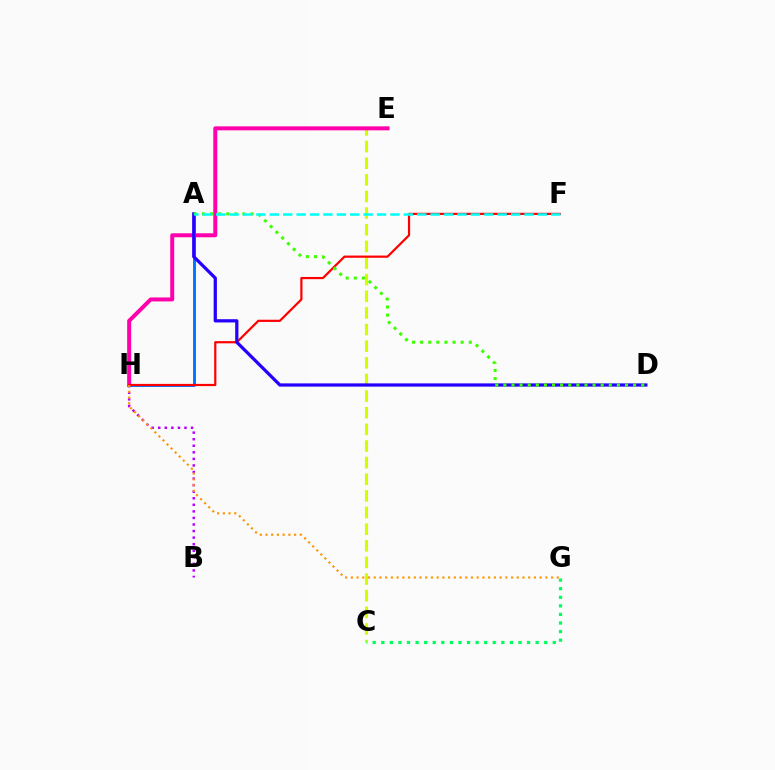{('C', 'E'): [{'color': '#d1ff00', 'line_style': 'dashed', 'thickness': 2.26}], ('C', 'G'): [{'color': '#00ff5c', 'line_style': 'dotted', 'thickness': 2.33}], ('B', 'H'): [{'color': '#b900ff', 'line_style': 'dotted', 'thickness': 1.78}], ('E', 'H'): [{'color': '#ff00ac', 'line_style': 'solid', 'thickness': 2.87}], ('A', 'H'): [{'color': '#0074ff', 'line_style': 'solid', 'thickness': 2.09}], ('F', 'H'): [{'color': '#ff0000', 'line_style': 'solid', 'thickness': 1.59}], ('G', 'H'): [{'color': '#ff9400', 'line_style': 'dotted', 'thickness': 1.55}], ('A', 'D'): [{'color': '#2500ff', 'line_style': 'solid', 'thickness': 2.33}, {'color': '#3dff00', 'line_style': 'dotted', 'thickness': 2.2}], ('A', 'F'): [{'color': '#00fff6', 'line_style': 'dashed', 'thickness': 1.82}]}